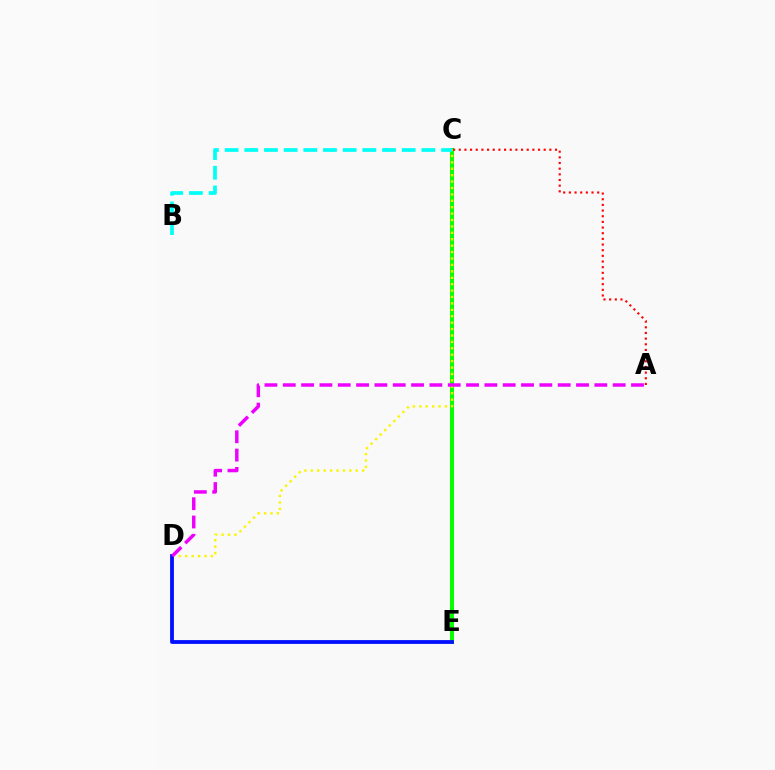{('C', 'E'): [{'color': '#08ff00', 'line_style': 'solid', 'thickness': 2.86}], ('C', 'D'): [{'color': '#fcf500', 'line_style': 'dotted', 'thickness': 1.74}], ('D', 'E'): [{'color': '#0010ff', 'line_style': 'solid', 'thickness': 2.73}], ('A', 'C'): [{'color': '#ff0000', 'line_style': 'dotted', 'thickness': 1.54}], ('A', 'D'): [{'color': '#ee00ff', 'line_style': 'dashed', 'thickness': 2.49}], ('B', 'C'): [{'color': '#00fff6', 'line_style': 'dashed', 'thickness': 2.67}]}